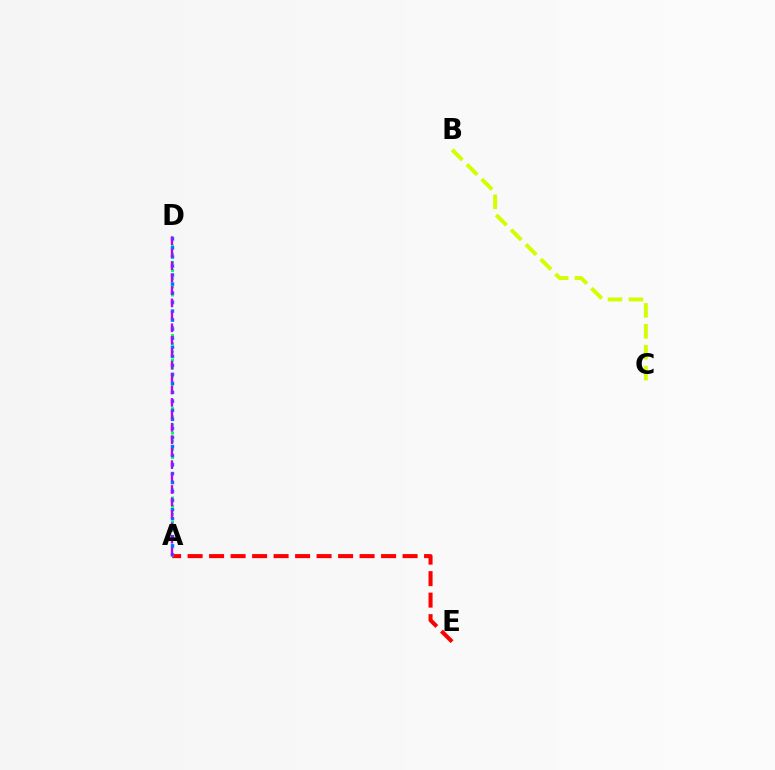{('A', 'E'): [{'color': '#ff0000', 'line_style': 'dashed', 'thickness': 2.92}], ('A', 'D'): [{'color': '#00ff5c', 'line_style': 'dotted', 'thickness': 2.21}, {'color': '#0074ff', 'line_style': 'dotted', 'thickness': 2.45}, {'color': '#b900ff', 'line_style': 'dashed', 'thickness': 1.69}], ('B', 'C'): [{'color': '#d1ff00', 'line_style': 'dashed', 'thickness': 2.84}]}